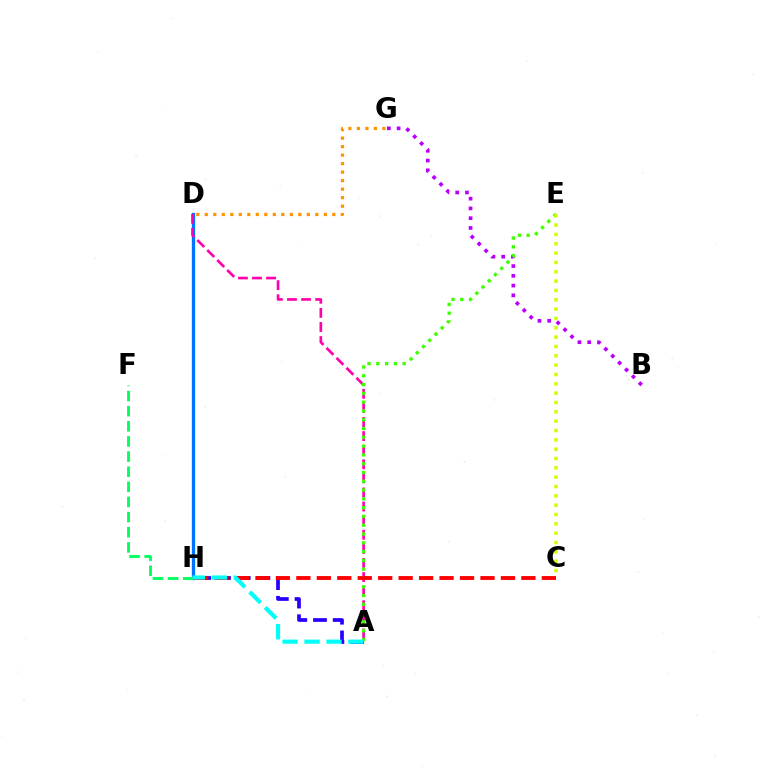{('D', 'H'): [{'color': '#0074ff', 'line_style': 'solid', 'thickness': 2.38}], ('B', 'G'): [{'color': '#b900ff', 'line_style': 'dotted', 'thickness': 2.65}], ('A', 'H'): [{'color': '#2500ff', 'line_style': 'dashed', 'thickness': 2.68}, {'color': '#00fff6', 'line_style': 'dashed', 'thickness': 2.98}], ('A', 'D'): [{'color': '#ff00ac', 'line_style': 'dashed', 'thickness': 1.91}], ('A', 'E'): [{'color': '#3dff00', 'line_style': 'dotted', 'thickness': 2.39}], ('F', 'H'): [{'color': '#00ff5c', 'line_style': 'dashed', 'thickness': 2.06}], ('C', 'H'): [{'color': '#ff0000', 'line_style': 'dashed', 'thickness': 2.78}], ('D', 'G'): [{'color': '#ff9400', 'line_style': 'dotted', 'thickness': 2.31}], ('C', 'E'): [{'color': '#d1ff00', 'line_style': 'dotted', 'thickness': 2.54}]}